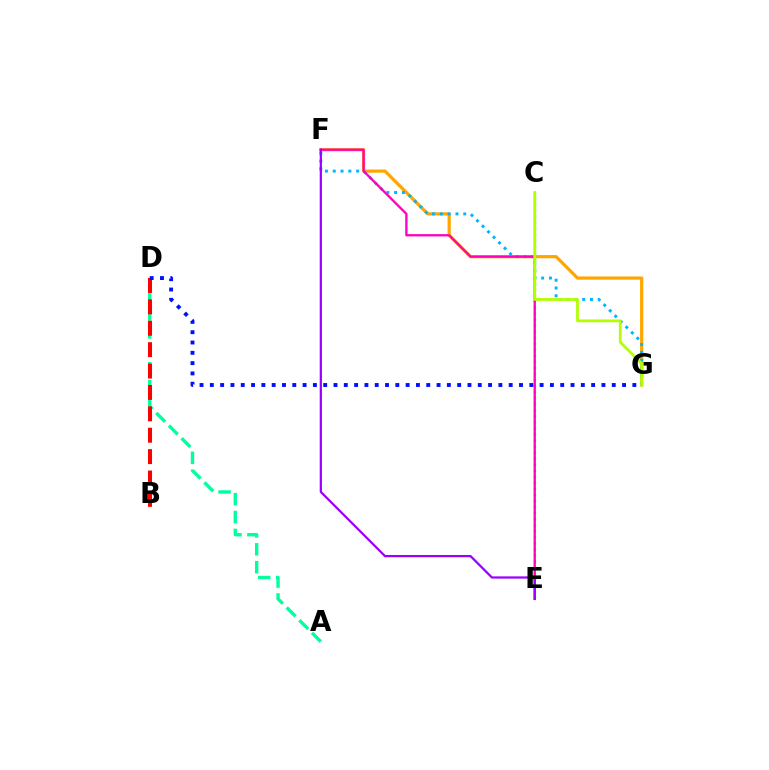{('F', 'G'): [{'color': '#ffa500', 'line_style': 'solid', 'thickness': 2.29}, {'color': '#00b5ff', 'line_style': 'dotted', 'thickness': 2.12}], ('A', 'D'): [{'color': '#00ff9d', 'line_style': 'dashed', 'thickness': 2.43}], ('B', 'D'): [{'color': '#ff0000', 'line_style': 'dashed', 'thickness': 2.91}], ('C', 'E'): [{'color': '#08ff00', 'line_style': 'dotted', 'thickness': 1.64}], ('E', 'F'): [{'color': '#ff00bd', 'line_style': 'solid', 'thickness': 1.66}, {'color': '#9b00ff', 'line_style': 'solid', 'thickness': 1.61}], ('C', 'G'): [{'color': '#b3ff00', 'line_style': 'solid', 'thickness': 2.01}], ('D', 'G'): [{'color': '#0010ff', 'line_style': 'dotted', 'thickness': 2.8}]}